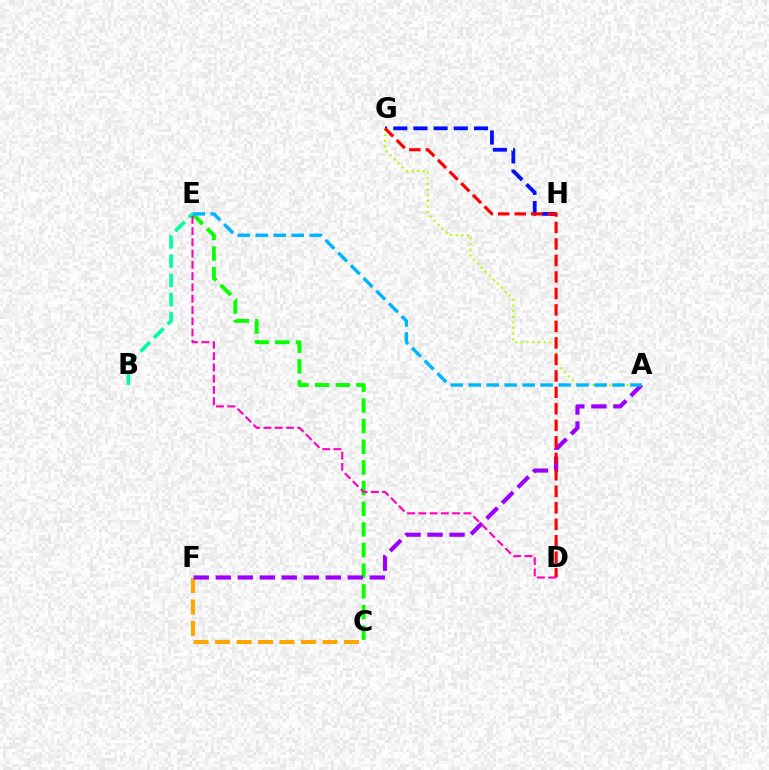{('C', 'F'): [{'color': '#ffa500', 'line_style': 'dashed', 'thickness': 2.92}], ('G', 'H'): [{'color': '#0010ff', 'line_style': 'dashed', 'thickness': 2.74}], ('C', 'E'): [{'color': '#08ff00', 'line_style': 'dashed', 'thickness': 2.81}], ('A', 'G'): [{'color': '#b3ff00', 'line_style': 'dotted', 'thickness': 1.54}], ('A', 'F'): [{'color': '#9b00ff', 'line_style': 'dashed', 'thickness': 2.99}], ('D', 'G'): [{'color': '#ff0000', 'line_style': 'dashed', 'thickness': 2.24}], ('B', 'E'): [{'color': '#00ff9d', 'line_style': 'dashed', 'thickness': 2.62}], ('A', 'E'): [{'color': '#00b5ff', 'line_style': 'dashed', 'thickness': 2.44}], ('D', 'E'): [{'color': '#ff00bd', 'line_style': 'dashed', 'thickness': 1.53}]}